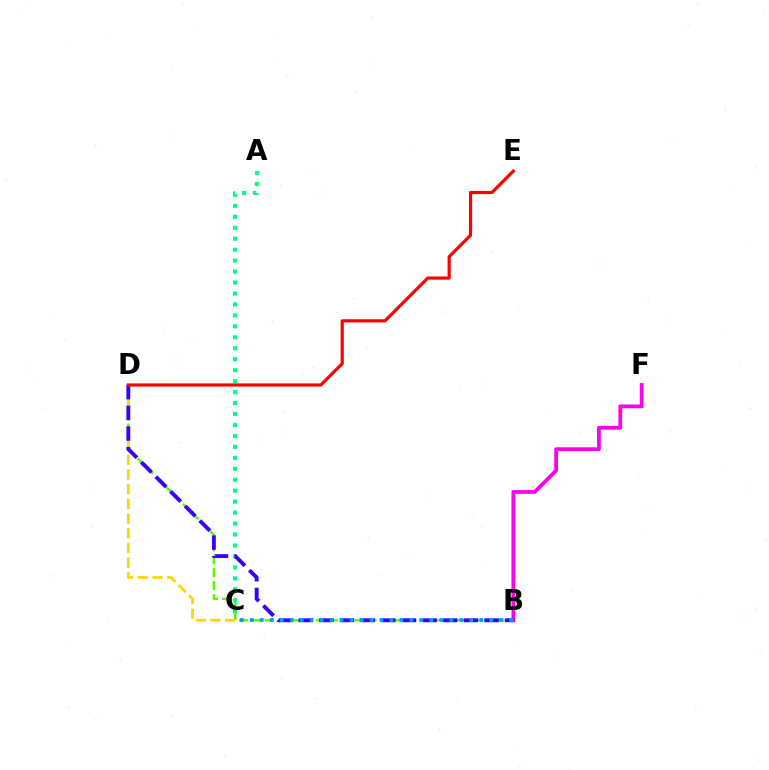{('B', 'D'): [{'color': '#4fff00', 'line_style': 'dashed', 'thickness': 1.75}, {'color': '#3700ff', 'line_style': 'dashed', 'thickness': 2.8}], ('C', 'D'): [{'color': '#ffd500', 'line_style': 'dashed', 'thickness': 2.0}], ('A', 'C'): [{'color': '#00ff86', 'line_style': 'dotted', 'thickness': 2.98}], ('B', 'F'): [{'color': '#ff00ed', 'line_style': 'solid', 'thickness': 2.73}], ('B', 'C'): [{'color': '#009eff', 'line_style': 'dotted', 'thickness': 2.71}], ('D', 'E'): [{'color': '#ff0000', 'line_style': 'solid', 'thickness': 2.29}]}